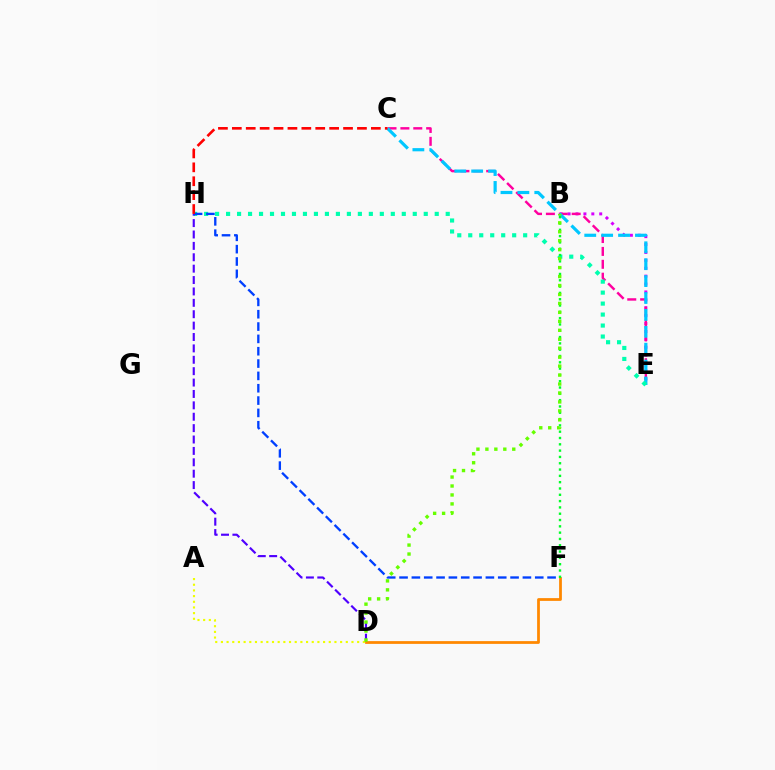{('B', 'E'): [{'color': '#d600ff', 'line_style': 'dotted', 'thickness': 2.15}], ('C', 'E'): [{'color': '#ff00a0', 'line_style': 'dashed', 'thickness': 1.75}, {'color': '#00c7ff', 'line_style': 'dashed', 'thickness': 2.3}], ('A', 'D'): [{'color': '#eeff00', 'line_style': 'dotted', 'thickness': 1.54}], ('E', 'H'): [{'color': '#00ffaf', 'line_style': 'dotted', 'thickness': 2.98}], ('D', 'H'): [{'color': '#4f00ff', 'line_style': 'dashed', 'thickness': 1.55}], ('F', 'H'): [{'color': '#003fff', 'line_style': 'dashed', 'thickness': 1.68}], ('C', 'H'): [{'color': '#ff0000', 'line_style': 'dashed', 'thickness': 1.89}], ('D', 'F'): [{'color': '#ff8800', 'line_style': 'solid', 'thickness': 1.99}], ('B', 'F'): [{'color': '#00ff27', 'line_style': 'dotted', 'thickness': 1.71}], ('B', 'D'): [{'color': '#66ff00', 'line_style': 'dotted', 'thickness': 2.43}]}